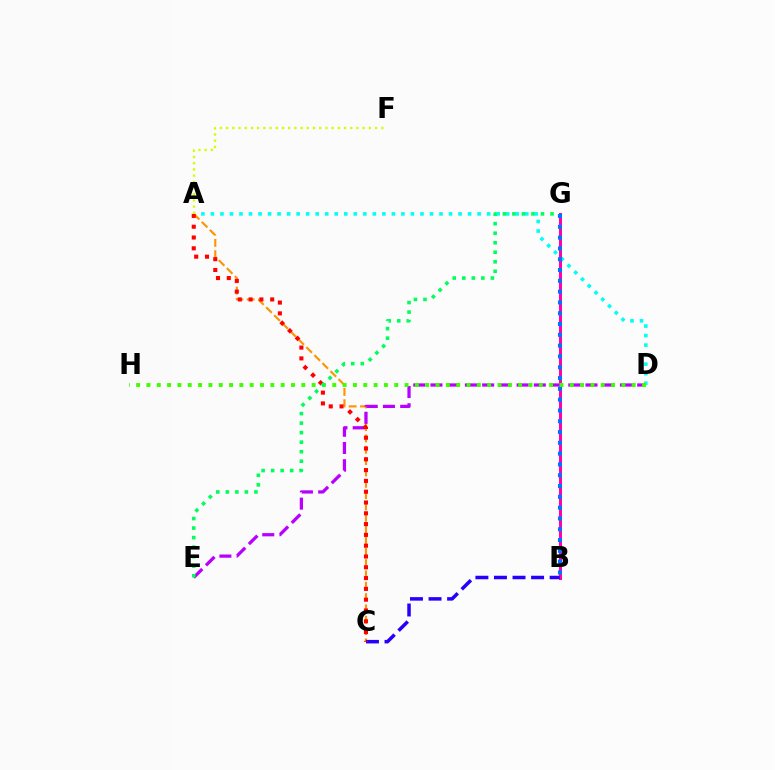{('A', 'D'): [{'color': '#00fff6', 'line_style': 'dotted', 'thickness': 2.59}], ('B', 'G'): [{'color': '#ff00ac', 'line_style': 'solid', 'thickness': 2.15}, {'color': '#0074ff', 'line_style': 'dotted', 'thickness': 2.93}], ('A', 'C'): [{'color': '#ff9400', 'line_style': 'dashed', 'thickness': 1.54}, {'color': '#ff0000', 'line_style': 'dotted', 'thickness': 2.93}], ('D', 'E'): [{'color': '#b900ff', 'line_style': 'dashed', 'thickness': 2.34}], ('D', 'H'): [{'color': '#3dff00', 'line_style': 'dotted', 'thickness': 2.81}], ('B', 'C'): [{'color': '#2500ff', 'line_style': 'dashed', 'thickness': 2.52}], ('E', 'G'): [{'color': '#00ff5c', 'line_style': 'dotted', 'thickness': 2.59}], ('A', 'F'): [{'color': '#d1ff00', 'line_style': 'dotted', 'thickness': 1.69}]}